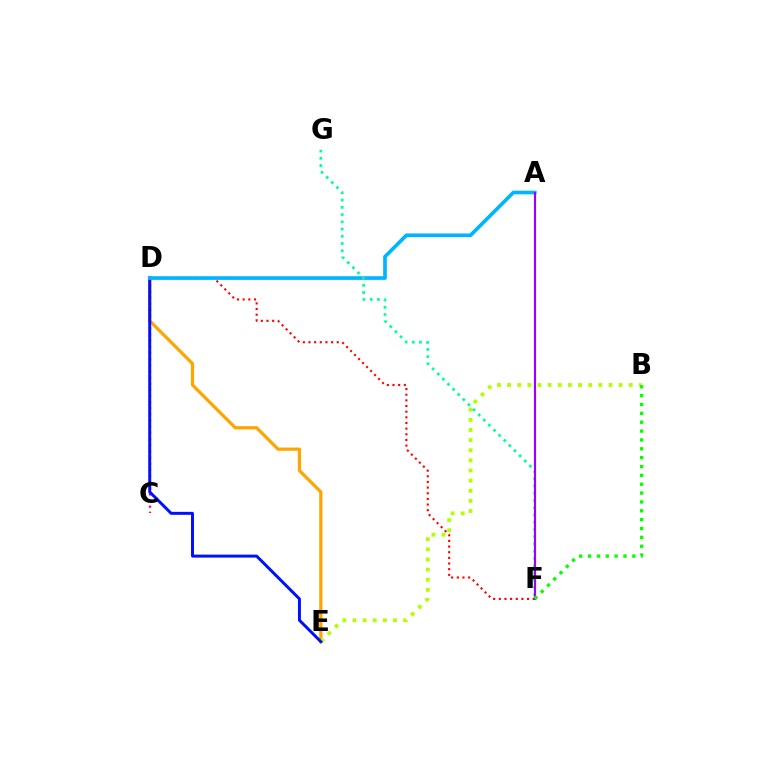{('D', 'E'): [{'color': '#ffa500', 'line_style': 'solid', 'thickness': 2.34}, {'color': '#0010ff', 'line_style': 'solid', 'thickness': 2.14}], ('C', 'D'): [{'color': '#ff00bd', 'line_style': 'dotted', 'thickness': 1.67}], ('B', 'E'): [{'color': '#b3ff00', 'line_style': 'dotted', 'thickness': 2.75}], ('D', 'F'): [{'color': '#ff0000', 'line_style': 'dotted', 'thickness': 1.54}], ('A', 'D'): [{'color': '#00b5ff', 'line_style': 'solid', 'thickness': 2.64}], ('F', 'G'): [{'color': '#00ff9d', 'line_style': 'dotted', 'thickness': 1.97}], ('A', 'F'): [{'color': '#9b00ff', 'line_style': 'solid', 'thickness': 1.55}], ('B', 'F'): [{'color': '#08ff00', 'line_style': 'dotted', 'thickness': 2.41}]}